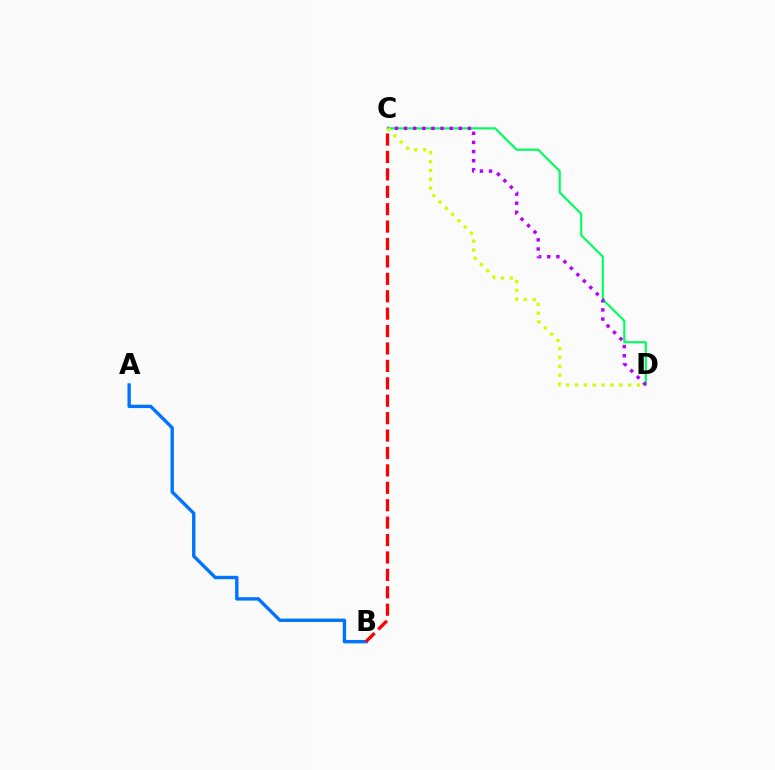{('A', 'B'): [{'color': '#0074ff', 'line_style': 'solid', 'thickness': 2.43}], ('C', 'D'): [{'color': '#00ff5c', 'line_style': 'solid', 'thickness': 1.55}, {'color': '#b900ff', 'line_style': 'dotted', 'thickness': 2.48}, {'color': '#d1ff00', 'line_style': 'dotted', 'thickness': 2.41}], ('B', 'C'): [{'color': '#ff0000', 'line_style': 'dashed', 'thickness': 2.37}]}